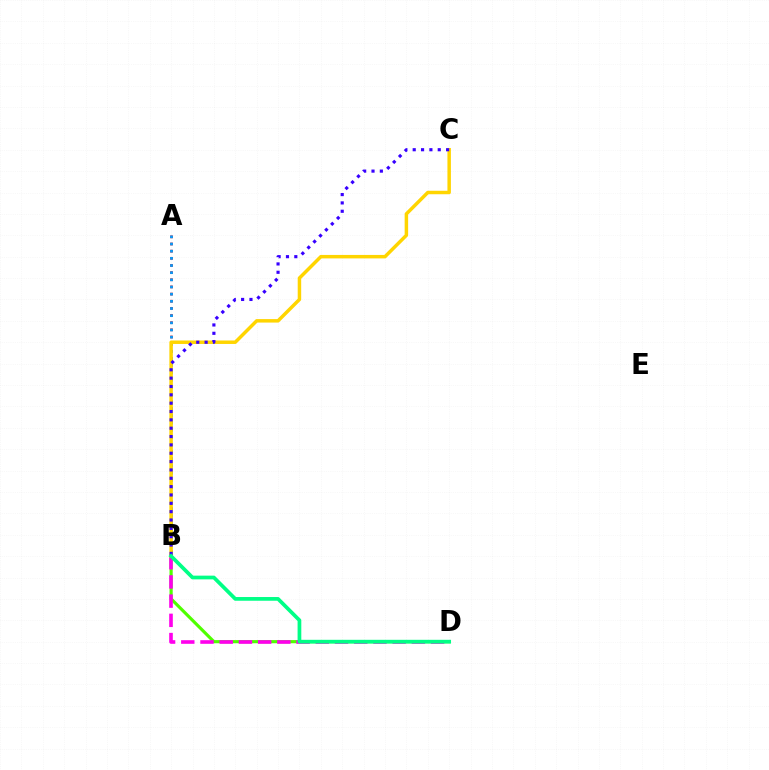{('B', 'D'): [{'color': '#4fff00', 'line_style': 'solid', 'thickness': 2.27}, {'color': '#ff00ed', 'line_style': 'dashed', 'thickness': 2.61}, {'color': '#00ff86', 'line_style': 'solid', 'thickness': 2.68}], ('A', 'B'): [{'color': '#ff0000', 'line_style': 'dotted', 'thickness': 1.94}, {'color': '#009eff', 'line_style': 'dotted', 'thickness': 1.95}], ('B', 'C'): [{'color': '#ffd500', 'line_style': 'solid', 'thickness': 2.5}, {'color': '#3700ff', 'line_style': 'dotted', 'thickness': 2.27}]}